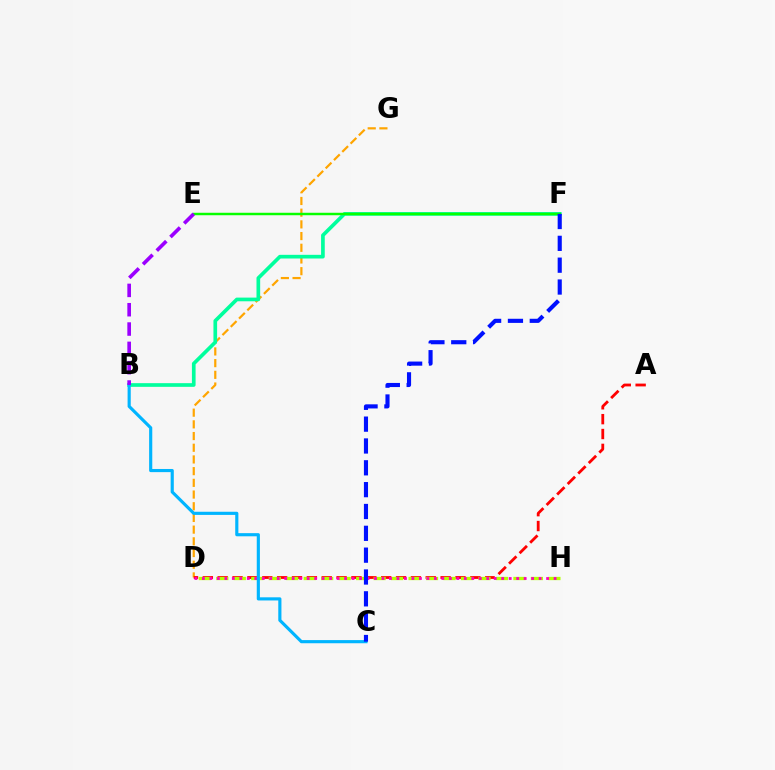{('D', 'G'): [{'color': '#ffa500', 'line_style': 'dashed', 'thickness': 1.59}], ('A', 'D'): [{'color': '#ff0000', 'line_style': 'dashed', 'thickness': 2.02}], ('D', 'H'): [{'color': '#b3ff00', 'line_style': 'dashed', 'thickness': 2.37}, {'color': '#ff00bd', 'line_style': 'dotted', 'thickness': 2.03}], ('B', 'F'): [{'color': '#00ff9d', 'line_style': 'solid', 'thickness': 2.65}], ('E', 'F'): [{'color': '#08ff00', 'line_style': 'solid', 'thickness': 1.78}], ('B', 'C'): [{'color': '#00b5ff', 'line_style': 'solid', 'thickness': 2.27}], ('B', 'E'): [{'color': '#9b00ff', 'line_style': 'dashed', 'thickness': 2.63}], ('C', 'F'): [{'color': '#0010ff', 'line_style': 'dashed', 'thickness': 2.97}]}